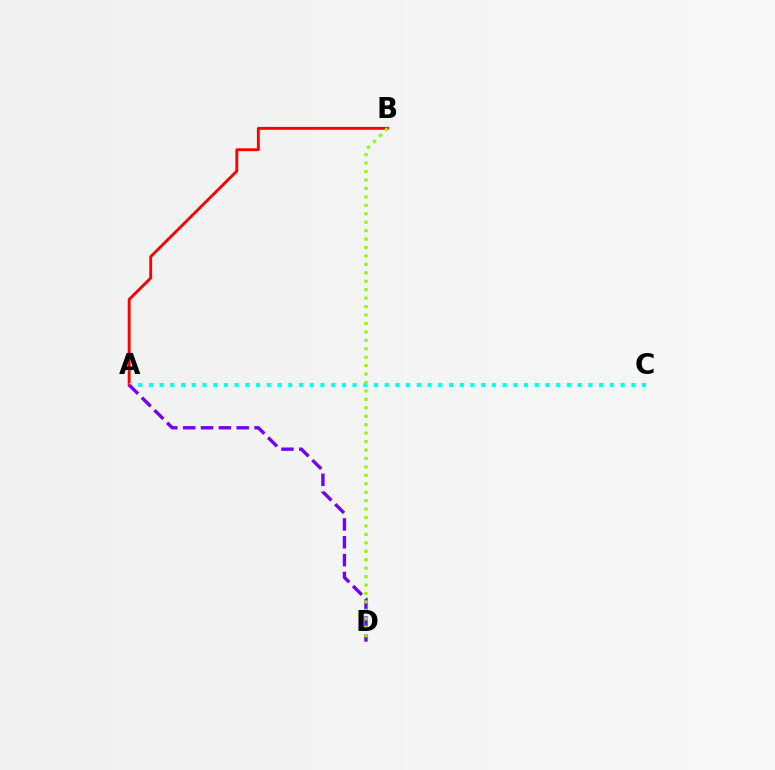{('A', 'B'): [{'color': '#ff0000', 'line_style': 'solid', 'thickness': 2.07}], ('A', 'C'): [{'color': '#00fff6', 'line_style': 'dotted', 'thickness': 2.91}], ('A', 'D'): [{'color': '#7200ff', 'line_style': 'dashed', 'thickness': 2.42}], ('B', 'D'): [{'color': '#84ff00', 'line_style': 'dotted', 'thickness': 2.29}]}